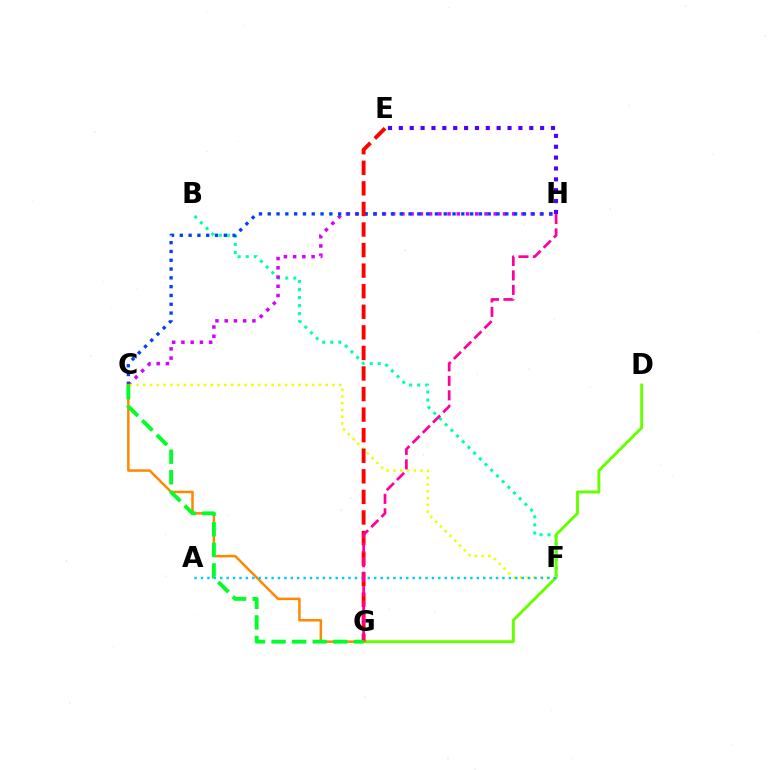{('B', 'F'): [{'color': '#00ffaf', 'line_style': 'dotted', 'thickness': 2.19}], ('C', 'H'): [{'color': '#d600ff', 'line_style': 'dotted', 'thickness': 2.51}, {'color': '#003fff', 'line_style': 'dotted', 'thickness': 2.39}], ('D', 'G'): [{'color': '#66ff00', 'line_style': 'solid', 'thickness': 2.09}], ('C', 'F'): [{'color': '#eeff00', 'line_style': 'dotted', 'thickness': 1.84}], ('E', 'G'): [{'color': '#ff0000', 'line_style': 'dashed', 'thickness': 2.79}], ('E', 'H'): [{'color': '#4f00ff', 'line_style': 'dotted', 'thickness': 2.95}], ('C', 'G'): [{'color': '#ff8800', 'line_style': 'solid', 'thickness': 1.79}, {'color': '#00ff27', 'line_style': 'dashed', 'thickness': 2.79}], ('A', 'F'): [{'color': '#00c7ff', 'line_style': 'dotted', 'thickness': 1.74}], ('G', 'H'): [{'color': '#ff00a0', 'line_style': 'dashed', 'thickness': 1.96}]}